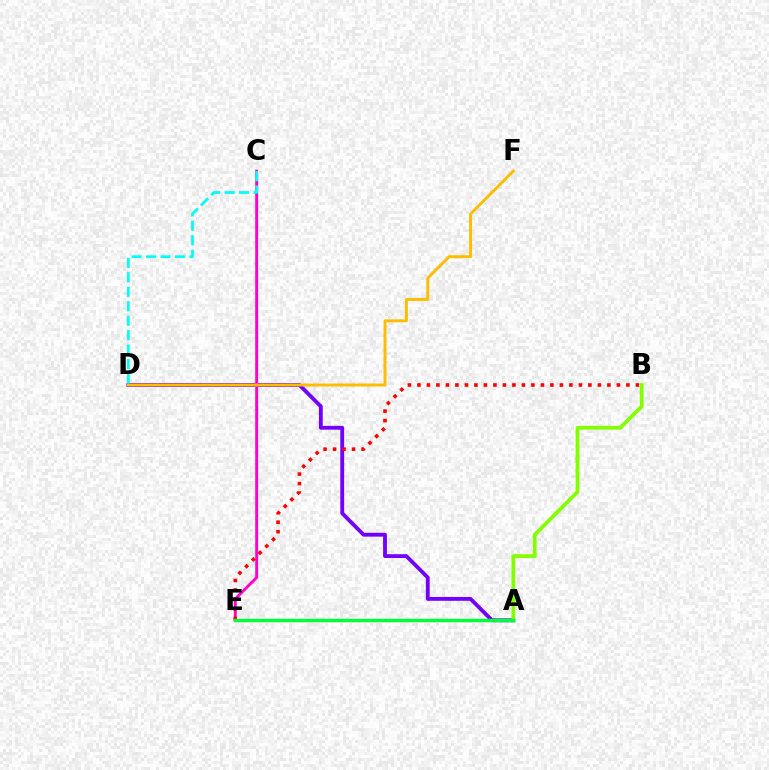{('A', 'D'): [{'color': '#7200ff', 'line_style': 'solid', 'thickness': 2.76}], ('C', 'E'): [{'color': '#ff00cf', 'line_style': 'solid', 'thickness': 2.1}], ('B', 'E'): [{'color': '#ff0000', 'line_style': 'dotted', 'thickness': 2.58}], ('D', 'F'): [{'color': '#ffbd00', 'line_style': 'solid', 'thickness': 2.11}], ('A', 'E'): [{'color': '#004bff', 'line_style': 'dashed', 'thickness': 2.17}, {'color': '#00ff39', 'line_style': 'solid', 'thickness': 2.45}], ('C', 'D'): [{'color': '#00fff6', 'line_style': 'dashed', 'thickness': 1.96}], ('A', 'B'): [{'color': '#84ff00', 'line_style': 'solid', 'thickness': 2.72}]}